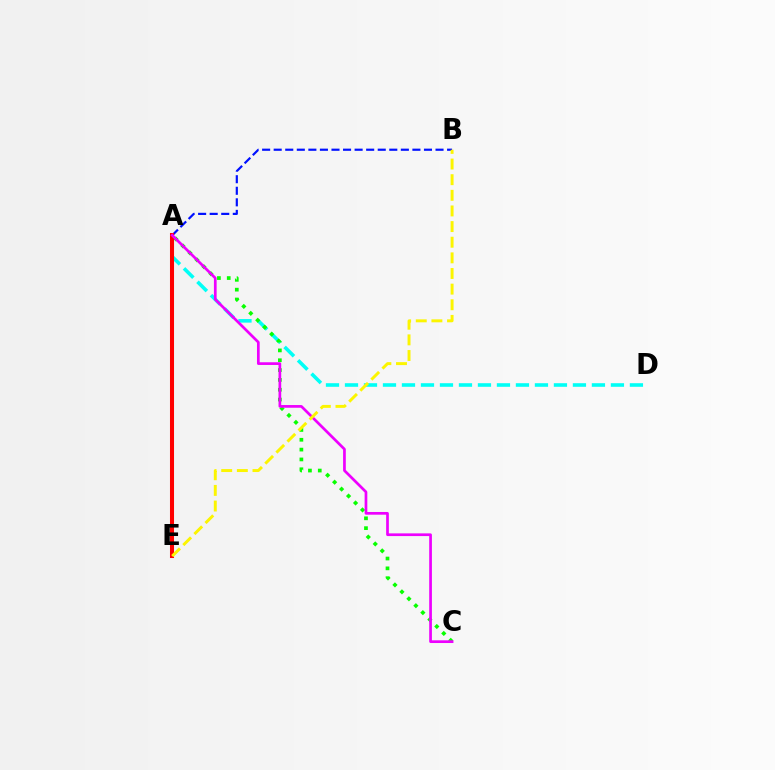{('A', 'D'): [{'color': '#00fff6', 'line_style': 'dashed', 'thickness': 2.58}], ('A', 'B'): [{'color': '#0010ff', 'line_style': 'dashed', 'thickness': 1.57}], ('A', 'C'): [{'color': '#08ff00', 'line_style': 'dotted', 'thickness': 2.67}, {'color': '#ee00ff', 'line_style': 'solid', 'thickness': 1.95}], ('A', 'E'): [{'color': '#ff0000', 'line_style': 'solid', 'thickness': 2.91}], ('B', 'E'): [{'color': '#fcf500', 'line_style': 'dashed', 'thickness': 2.12}]}